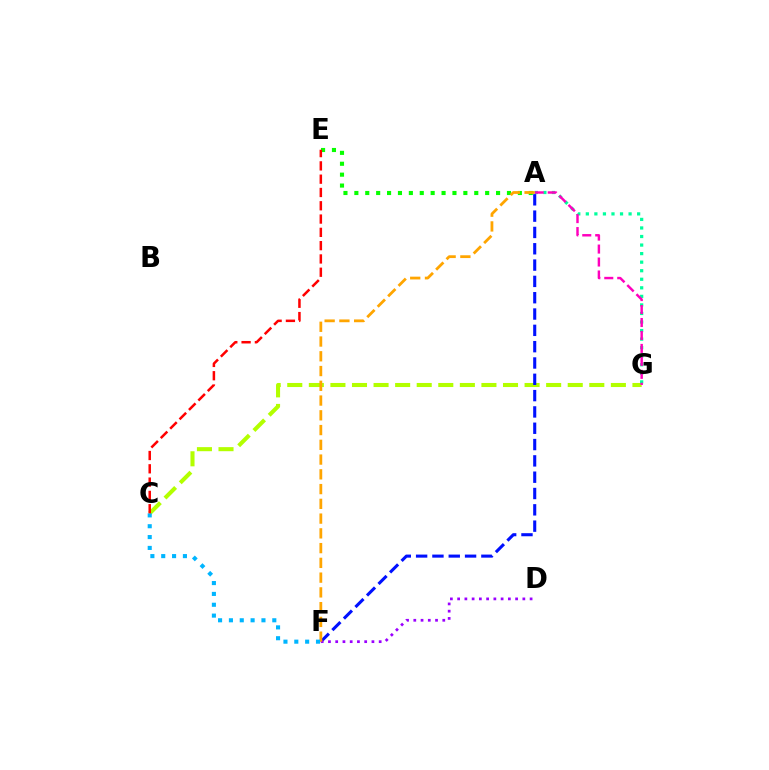{('A', 'E'): [{'color': '#08ff00', 'line_style': 'dotted', 'thickness': 2.96}], ('C', 'G'): [{'color': '#b3ff00', 'line_style': 'dashed', 'thickness': 2.93}], ('A', 'G'): [{'color': '#00ff9d', 'line_style': 'dotted', 'thickness': 2.32}, {'color': '#ff00bd', 'line_style': 'dashed', 'thickness': 1.76}], ('A', 'F'): [{'color': '#0010ff', 'line_style': 'dashed', 'thickness': 2.22}, {'color': '#ffa500', 'line_style': 'dashed', 'thickness': 2.0}], ('D', 'F'): [{'color': '#9b00ff', 'line_style': 'dotted', 'thickness': 1.97}], ('C', 'F'): [{'color': '#00b5ff', 'line_style': 'dotted', 'thickness': 2.95}], ('C', 'E'): [{'color': '#ff0000', 'line_style': 'dashed', 'thickness': 1.81}]}